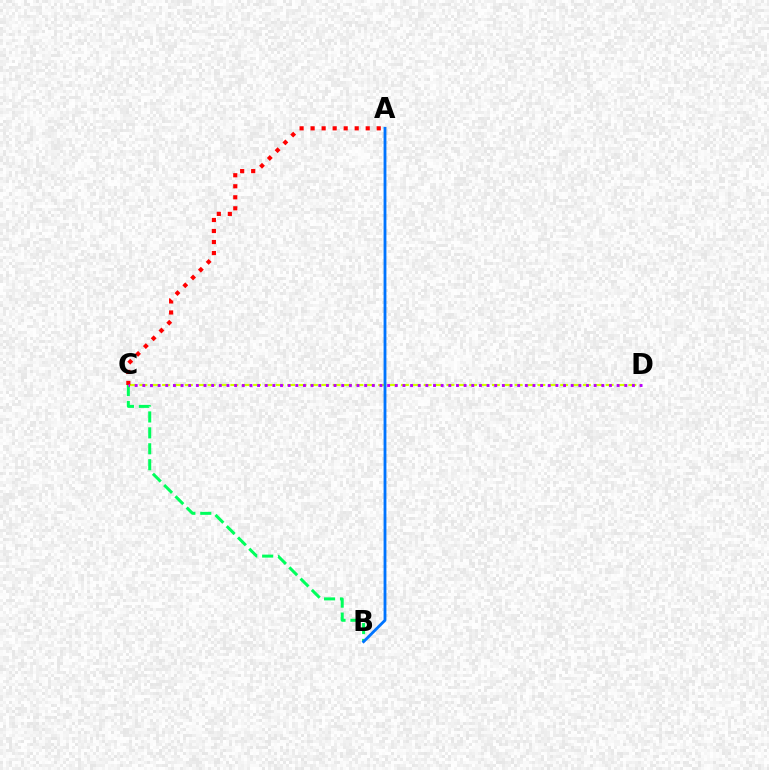{('B', 'C'): [{'color': '#00ff5c', 'line_style': 'dashed', 'thickness': 2.16}], ('C', 'D'): [{'color': '#d1ff00', 'line_style': 'dashed', 'thickness': 1.54}, {'color': '#b900ff', 'line_style': 'dotted', 'thickness': 2.08}], ('A', 'C'): [{'color': '#ff0000', 'line_style': 'dotted', 'thickness': 2.99}], ('A', 'B'): [{'color': '#0074ff', 'line_style': 'solid', 'thickness': 2.04}]}